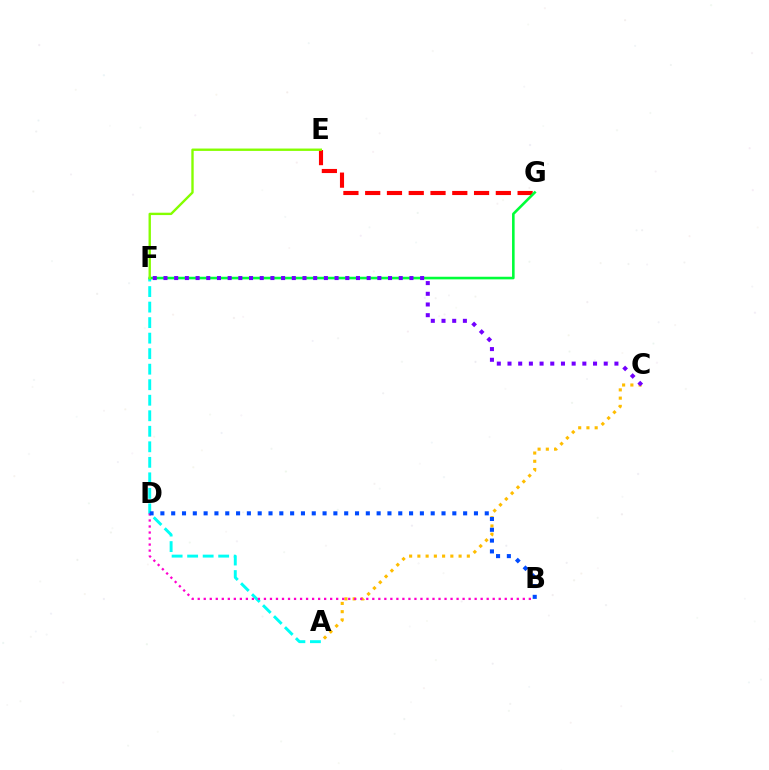{('A', 'F'): [{'color': '#00fff6', 'line_style': 'dashed', 'thickness': 2.11}], ('E', 'G'): [{'color': '#ff0000', 'line_style': 'dashed', 'thickness': 2.96}], ('A', 'C'): [{'color': '#ffbd00', 'line_style': 'dotted', 'thickness': 2.24}], ('B', 'D'): [{'color': '#ff00cf', 'line_style': 'dotted', 'thickness': 1.64}, {'color': '#004bff', 'line_style': 'dotted', 'thickness': 2.94}], ('F', 'G'): [{'color': '#00ff39', 'line_style': 'solid', 'thickness': 1.87}], ('E', 'F'): [{'color': '#84ff00', 'line_style': 'solid', 'thickness': 1.71}], ('C', 'F'): [{'color': '#7200ff', 'line_style': 'dotted', 'thickness': 2.91}]}